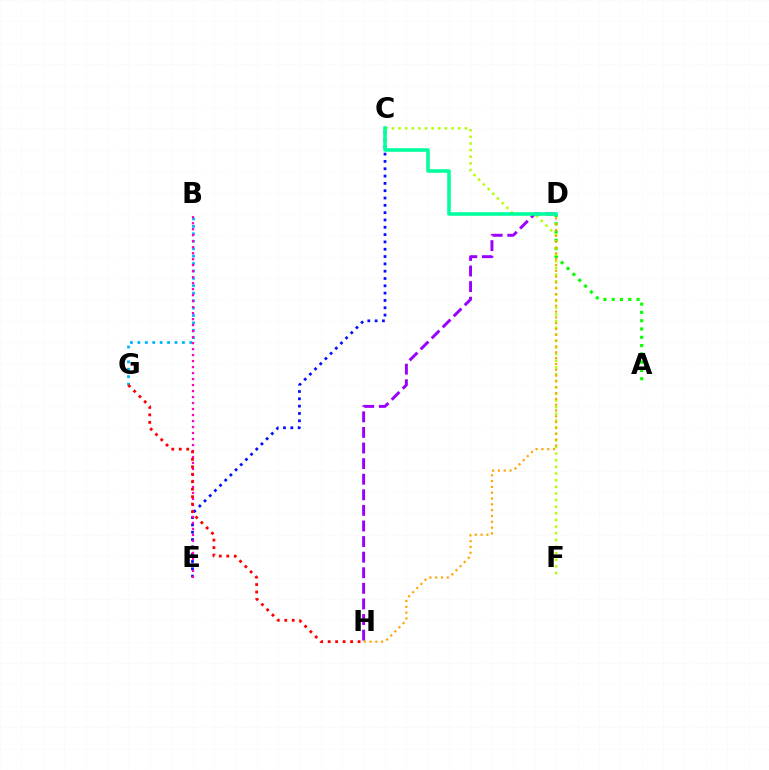{('A', 'D'): [{'color': '#08ff00', 'line_style': 'dotted', 'thickness': 2.25}], ('B', 'G'): [{'color': '#00b5ff', 'line_style': 'dotted', 'thickness': 2.02}], ('C', 'E'): [{'color': '#0010ff', 'line_style': 'dotted', 'thickness': 1.99}], ('B', 'E'): [{'color': '#ff00bd', 'line_style': 'dotted', 'thickness': 1.63}], ('C', 'F'): [{'color': '#b3ff00', 'line_style': 'dotted', 'thickness': 1.8}], ('D', 'H'): [{'color': '#9b00ff', 'line_style': 'dashed', 'thickness': 2.12}, {'color': '#ffa500', 'line_style': 'dotted', 'thickness': 1.58}], ('C', 'D'): [{'color': '#00ff9d', 'line_style': 'solid', 'thickness': 2.57}], ('G', 'H'): [{'color': '#ff0000', 'line_style': 'dotted', 'thickness': 2.03}]}